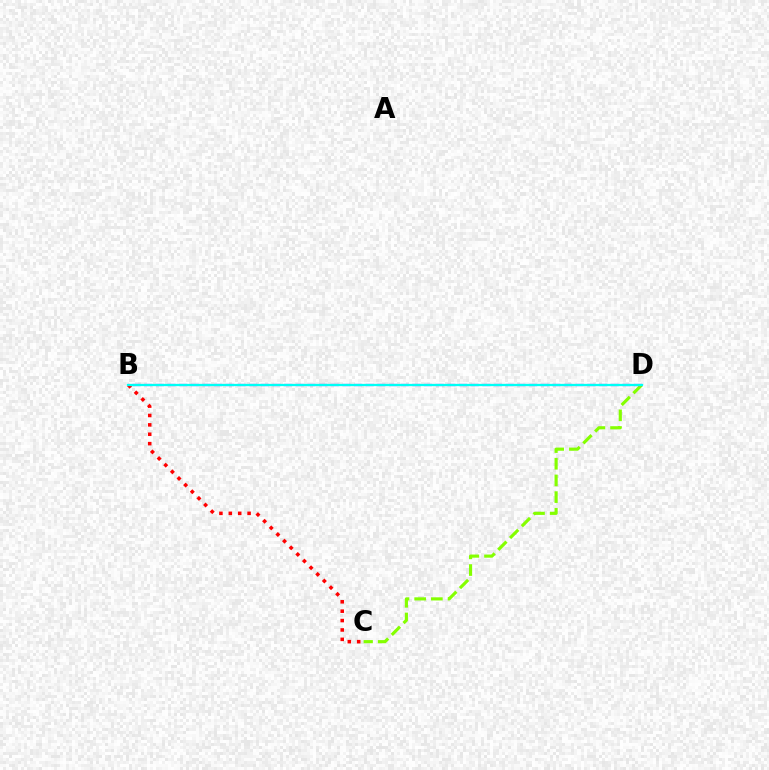{('C', 'D'): [{'color': '#84ff00', 'line_style': 'dashed', 'thickness': 2.27}], ('B', 'D'): [{'color': '#7200ff', 'line_style': 'dashed', 'thickness': 1.58}, {'color': '#00fff6', 'line_style': 'solid', 'thickness': 1.63}], ('B', 'C'): [{'color': '#ff0000', 'line_style': 'dotted', 'thickness': 2.55}]}